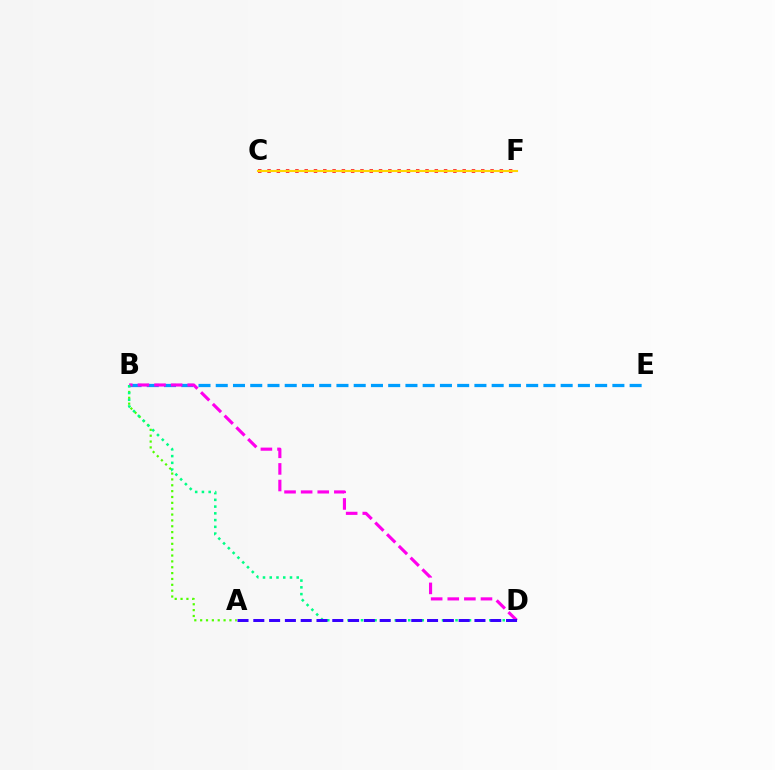{('A', 'B'): [{'color': '#4fff00', 'line_style': 'dotted', 'thickness': 1.59}], ('B', 'E'): [{'color': '#009eff', 'line_style': 'dashed', 'thickness': 2.34}], ('C', 'F'): [{'color': '#ff0000', 'line_style': 'dotted', 'thickness': 2.52}, {'color': '#ffd500', 'line_style': 'solid', 'thickness': 1.52}], ('B', 'D'): [{'color': '#ff00ed', 'line_style': 'dashed', 'thickness': 2.26}, {'color': '#00ff86', 'line_style': 'dotted', 'thickness': 1.83}], ('A', 'D'): [{'color': '#3700ff', 'line_style': 'dashed', 'thickness': 2.15}]}